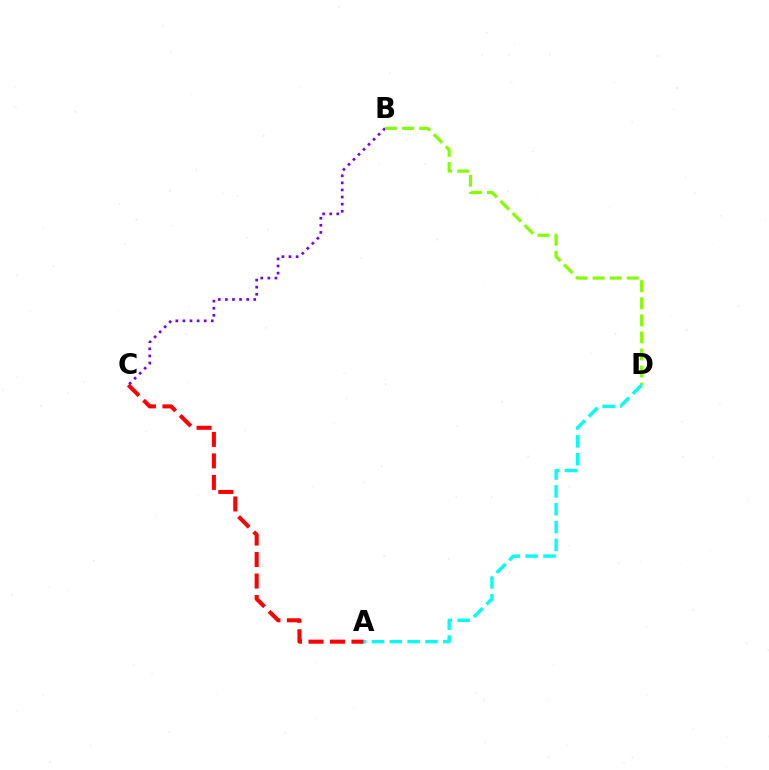{('B', 'C'): [{'color': '#7200ff', 'line_style': 'dotted', 'thickness': 1.93}], ('B', 'D'): [{'color': '#84ff00', 'line_style': 'dashed', 'thickness': 2.32}], ('A', 'D'): [{'color': '#00fff6', 'line_style': 'dashed', 'thickness': 2.42}], ('A', 'C'): [{'color': '#ff0000', 'line_style': 'dashed', 'thickness': 2.92}]}